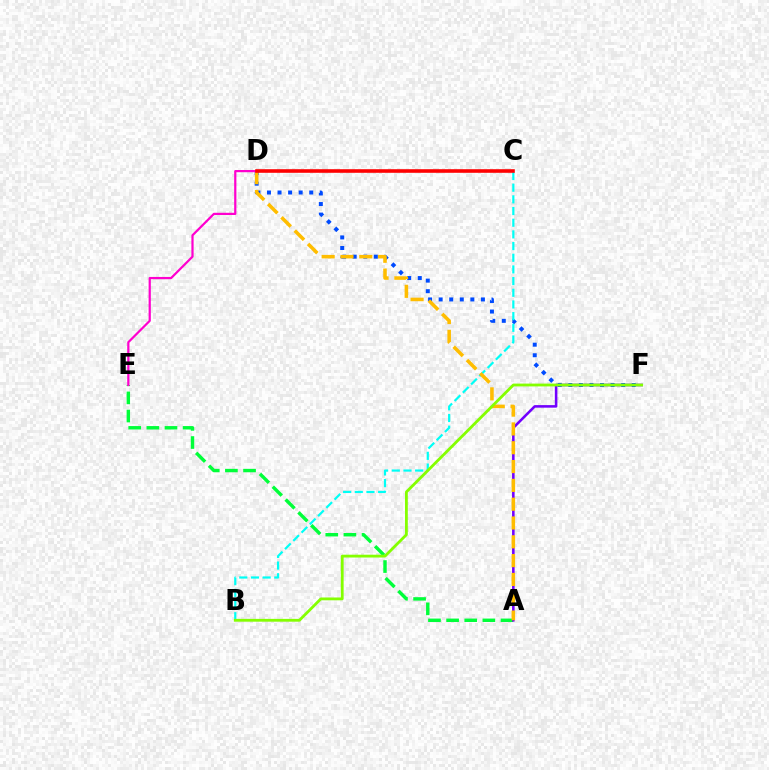{('A', 'E'): [{'color': '#00ff39', 'line_style': 'dashed', 'thickness': 2.46}], ('A', 'F'): [{'color': '#7200ff', 'line_style': 'solid', 'thickness': 1.84}], ('D', 'F'): [{'color': '#004bff', 'line_style': 'dotted', 'thickness': 2.87}], ('B', 'C'): [{'color': '#00fff6', 'line_style': 'dashed', 'thickness': 1.59}], ('A', 'D'): [{'color': '#ffbd00', 'line_style': 'dashed', 'thickness': 2.56}], ('B', 'F'): [{'color': '#84ff00', 'line_style': 'solid', 'thickness': 2.02}], ('D', 'E'): [{'color': '#ff00cf', 'line_style': 'solid', 'thickness': 1.6}], ('C', 'D'): [{'color': '#ff0000', 'line_style': 'solid', 'thickness': 2.59}]}